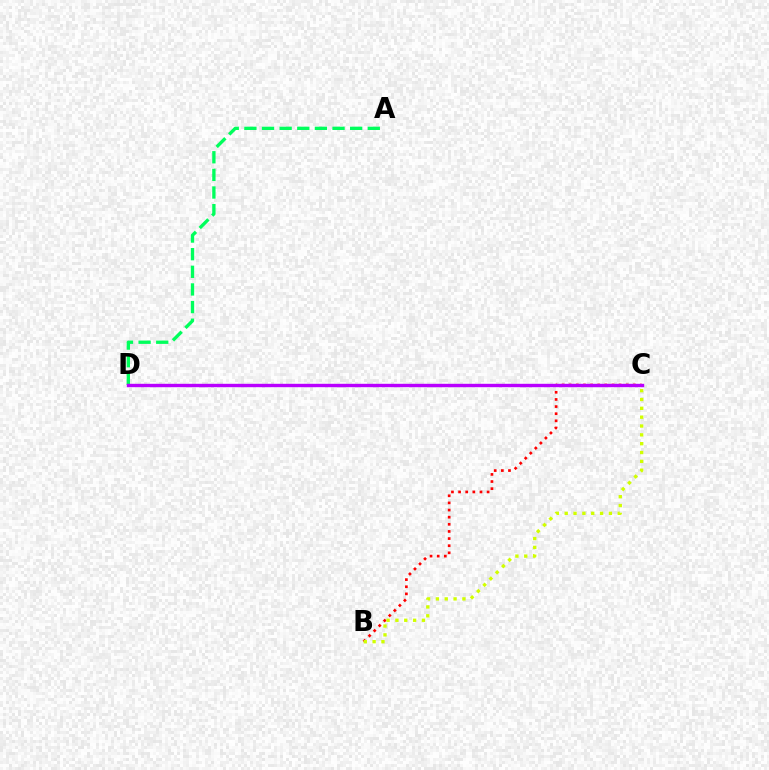{('C', 'D'): [{'color': '#0074ff', 'line_style': 'dotted', 'thickness': 1.8}, {'color': '#b900ff', 'line_style': 'solid', 'thickness': 2.44}], ('A', 'D'): [{'color': '#00ff5c', 'line_style': 'dashed', 'thickness': 2.4}], ('B', 'C'): [{'color': '#ff0000', 'line_style': 'dotted', 'thickness': 1.94}, {'color': '#d1ff00', 'line_style': 'dotted', 'thickness': 2.4}]}